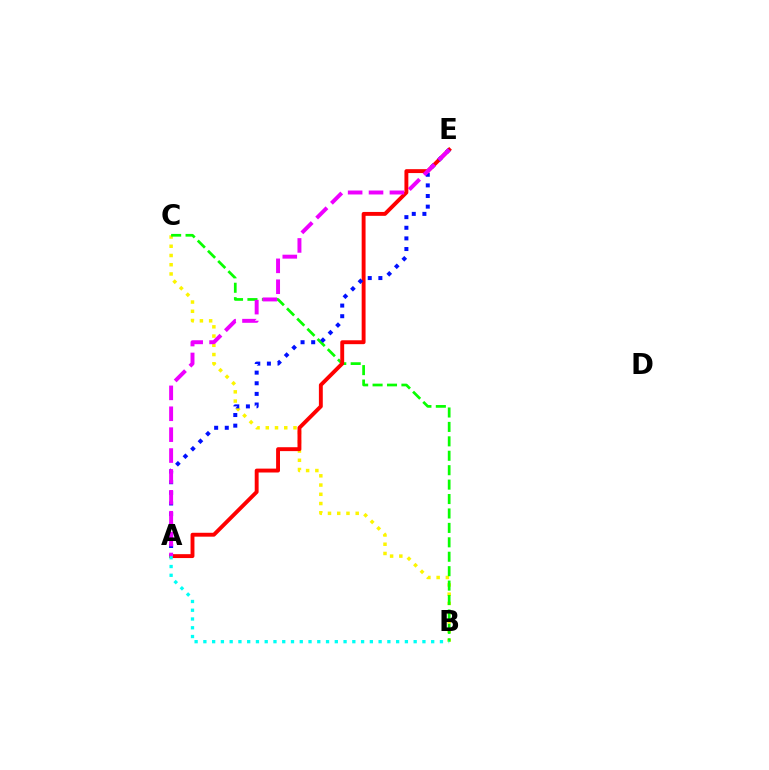{('B', 'C'): [{'color': '#fcf500', 'line_style': 'dotted', 'thickness': 2.51}, {'color': '#08ff00', 'line_style': 'dashed', 'thickness': 1.96}], ('A', 'E'): [{'color': '#ff0000', 'line_style': 'solid', 'thickness': 2.8}, {'color': '#0010ff', 'line_style': 'dotted', 'thickness': 2.89}, {'color': '#ee00ff', 'line_style': 'dashed', 'thickness': 2.84}], ('A', 'B'): [{'color': '#00fff6', 'line_style': 'dotted', 'thickness': 2.38}]}